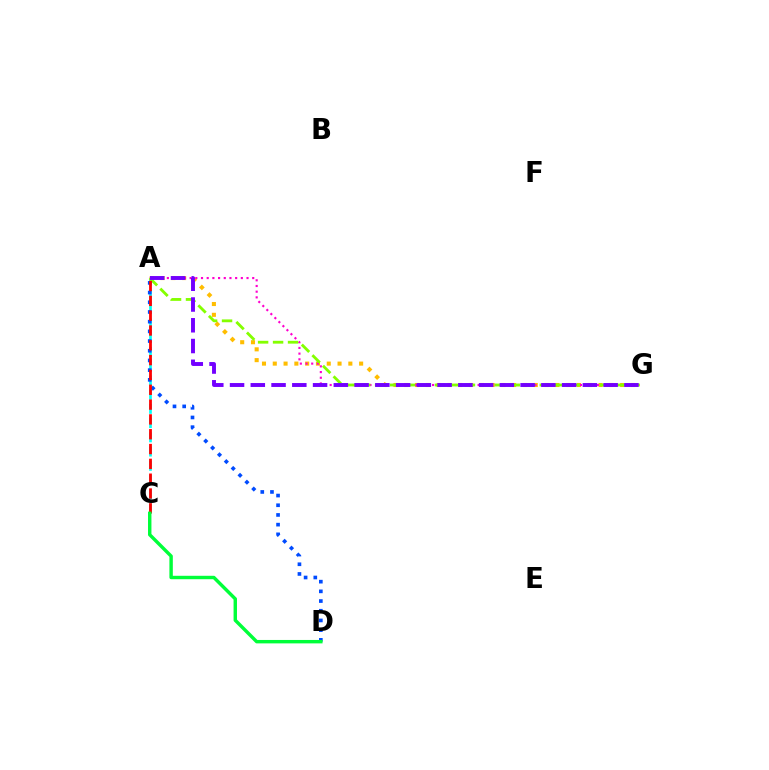{('A', 'C'): [{'color': '#00fff6', 'line_style': 'dashed', 'thickness': 1.93}, {'color': '#ff0000', 'line_style': 'dashed', 'thickness': 2.01}], ('A', 'G'): [{'color': '#ffbd00', 'line_style': 'dotted', 'thickness': 2.93}, {'color': '#ff00cf', 'line_style': 'dotted', 'thickness': 1.55}, {'color': '#84ff00', 'line_style': 'dashed', 'thickness': 2.03}, {'color': '#7200ff', 'line_style': 'dashed', 'thickness': 2.82}], ('A', 'D'): [{'color': '#004bff', 'line_style': 'dotted', 'thickness': 2.63}], ('C', 'D'): [{'color': '#00ff39', 'line_style': 'solid', 'thickness': 2.46}]}